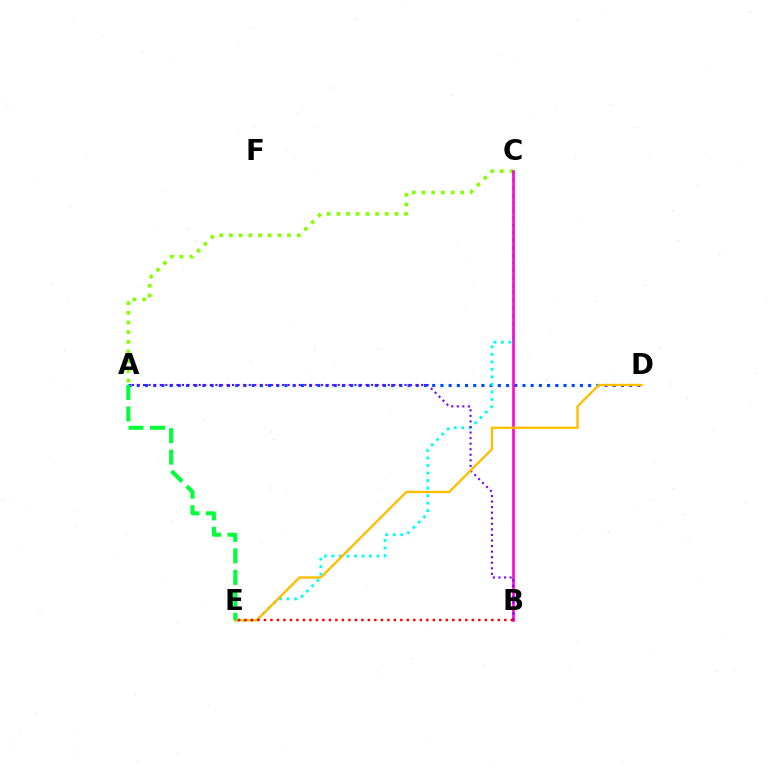{('A', 'C'): [{'color': '#84ff00', 'line_style': 'dotted', 'thickness': 2.63}], ('A', 'D'): [{'color': '#004bff', 'line_style': 'dotted', 'thickness': 2.23}], ('C', 'E'): [{'color': '#00fff6', 'line_style': 'dotted', 'thickness': 2.04}], ('B', 'C'): [{'color': '#ff00cf', 'line_style': 'solid', 'thickness': 1.89}], ('A', 'B'): [{'color': '#7200ff', 'line_style': 'dotted', 'thickness': 1.51}], ('D', 'E'): [{'color': '#ffbd00', 'line_style': 'solid', 'thickness': 1.69}], ('B', 'E'): [{'color': '#ff0000', 'line_style': 'dotted', 'thickness': 1.77}], ('A', 'E'): [{'color': '#00ff39', 'line_style': 'dashed', 'thickness': 2.92}]}